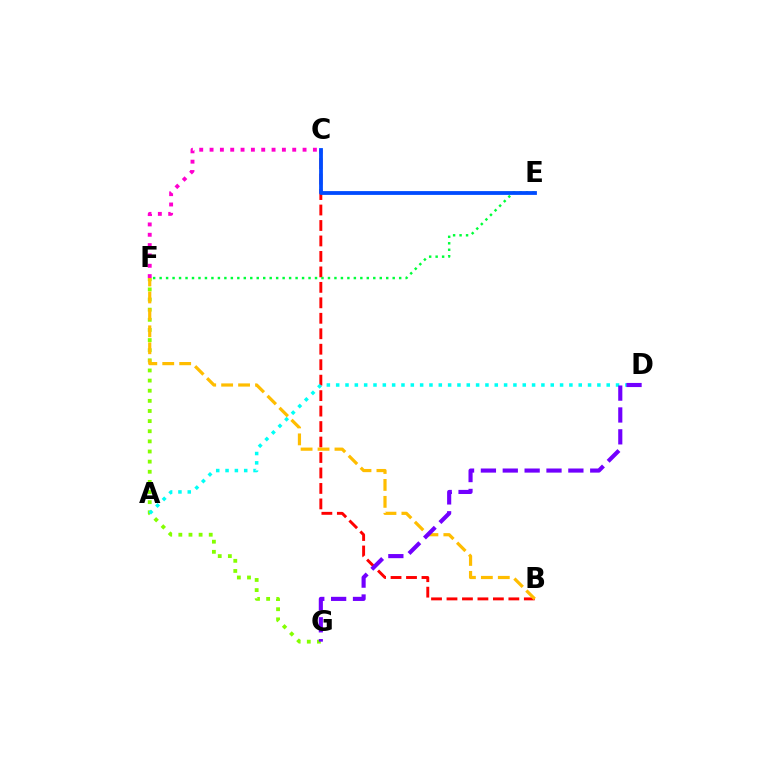{('C', 'F'): [{'color': '#ff00cf', 'line_style': 'dotted', 'thickness': 2.81}], ('F', 'G'): [{'color': '#84ff00', 'line_style': 'dotted', 'thickness': 2.75}], ('B', 'C'): [{'color': '#ff0000', 'line_style': 'dashed', 'thickness': 2.1}], ('A', 'D'): [{'color': '#00fff6', 'line_style': 'dotted', 'thickness': 2.53}], ('E', 'F'): [{'color': '#00ff39', 'line_style': 'dotted', 'thickness': 1.76}], ('B', 'F'): [{'color': '#ffbd00', 'line_style': 'dashed', 'thickness': 2.3}], ('D', 'G'): [{'color': '#7200ff', 'line_style': 'dashed', 'thickness': 2.97}], ('C', 'E'): [{'color': '#004bff', 'line_style': 'solid', 'thickness': 2.73}]}